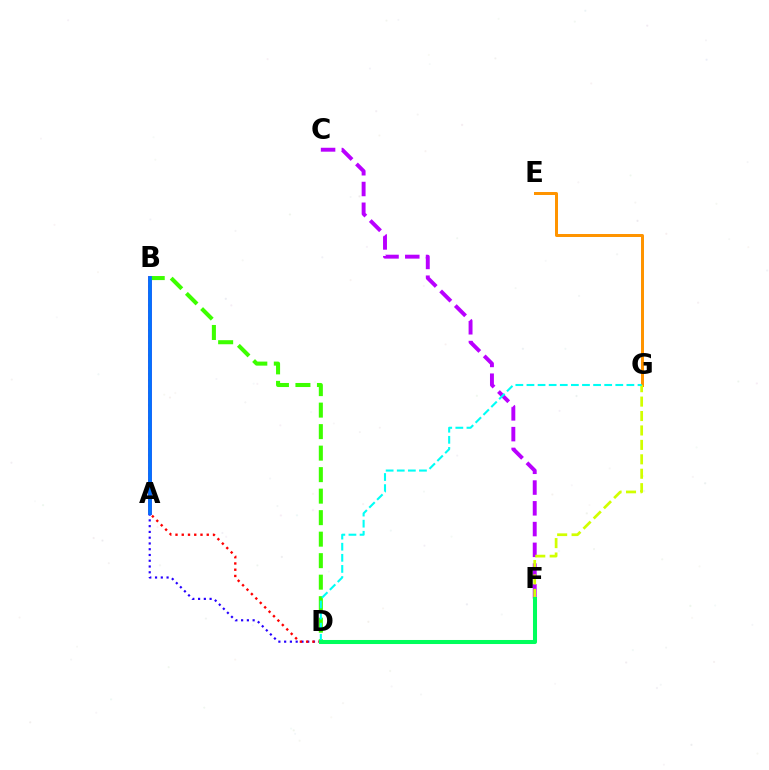{('A', 'B'): [{'color': '#ff00ac', 'line_style': 'solid', 'thickness': 2.83}, {'color': '#0074ff', 'line_style': 'solid', 'thickness': 2.72}], ('E', 'G'): [{'color': '#ff9400', 'line_style': 'solid', 'thickness': 2.15}], ('A', 'D'): [{'color': '#2500ff', 'line_style': 'dotted', 'thickness': 1.57}], ('C', 'F'): [{'color': '#b900ff', 'line_style': 'dashed', 'thickness': 2.82}], ('B', 'D'): [{'color': '#3dff00', 'line_style': 'dashed', 'thickness': 2.92}, {'color': '#ff0000', 'line_style': 'dotted', 'thickness': 1.7}], ('F', 'G'): [{'color': '#d1ff00', 'line_style': 'dashed', 'thickness': 1.96}], ('D', 'G'): [{'color': '#00fff6', 'line_style': 'dashed', 'thickness': 1.51}], ('D', 'F'): [{'color': '#00ff5c', 'line_style': 'solid', 'thickness': 2.91}]}